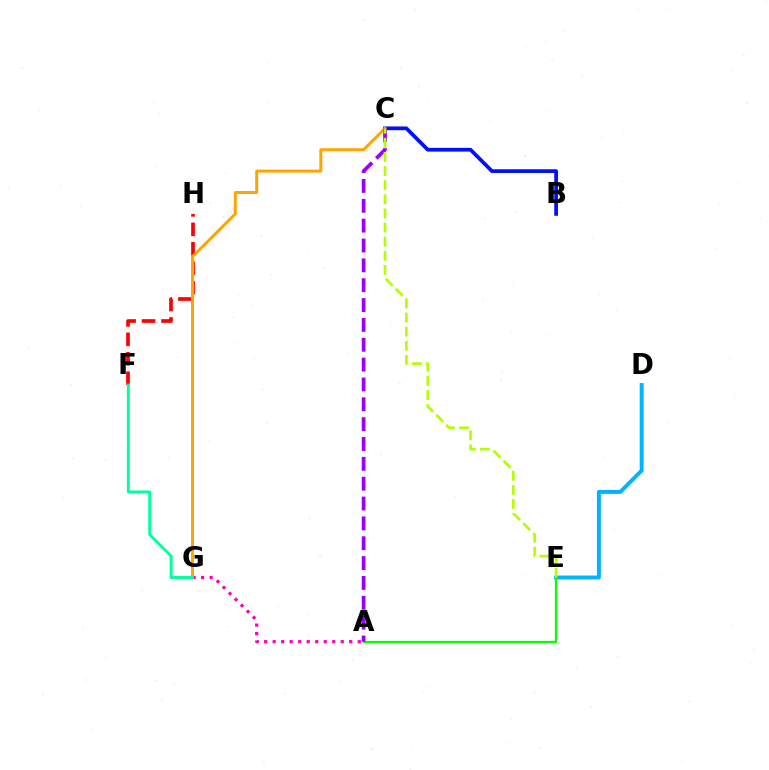{('B', 'C'): [{'color': '#0010ff', 'line_style': 'solid', 'thickness': 2.69}], ('D', 'E'): [{'color': '#00b5ff', 'line_style': 'solid', 'thickness': 2.83}], ('A', 'E'): [{'color': '#08ff00', 'line_style': 'solid', 'thickness': 1.64}], ('A', 'G'): [{'color': '#ff00bd', 'line_style': 'dotted', 'thickness': 2.31}], ('F', 'H'): [{'color': '#ff0000', 'line_style': 'dashed', 'thickness': 2.64}], ('C', 'G'): [{'color': '#ffa500', 'line_style': 'solid', 'thickness': 2.14}], ('A', 'C'): [{'color': '#9b00ff', 'line_style': 'dashed', 'thickness': 2.7}], ('C', 'E'): [{'color': '#b3ff00', 'line_style': 'dashed', 'thickness': 1.92}], ('F', 'G'): [{'color': '#00ff9d', 'line_style': 'solid', 'thickness': 2.11}]}